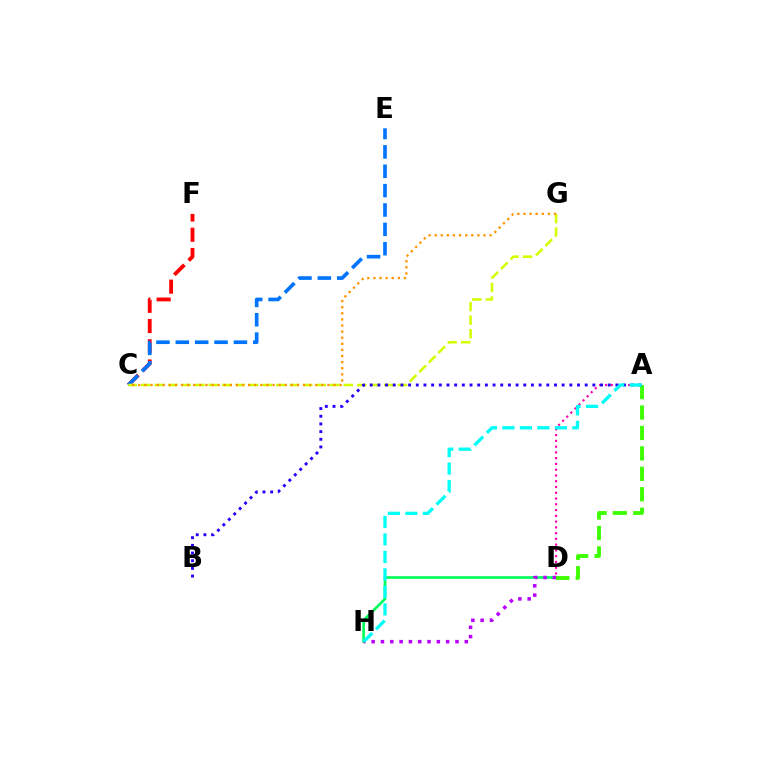{('A', 'D'): [{'color': '#ff00ac', 'line_style': 'dotted', 'thickness': 1.57}, {'color': '#3dff00', 'line_style': 'dashed', 'thickness': 2.77}], ('D', 'H'): [{'color': '#00ff5c', 'line_style': 'solid', 'thickness': 1.92}, {'color': '#b900ff', 'line_style': 'dotted', 'thickness': 2.53}], ('C', 'F'): [{'color': '#ff0000', 'line_style': 'dashed', 'thickness': 2.75}], ('C', 'E'): [{'color': '#0074ff', 'line_style': 'dashed', 'thickness': 2.63}], ('C', 'G'): [{'color': '#d1ff00', 'line_style': 'dashed', 'thickness': 1.83}, {'color': '#ff9400', 'line_style': 'dotted', 'thickness': 1.66}], ('A', 'B'): [{'color': '#2500ff', 'line_style': 'dotted', 'thickness': 2.09}], ('A', 'H'): [{'color': '#00fff6', 'line_style': 'dashed', 'thickness': 2.38}]}